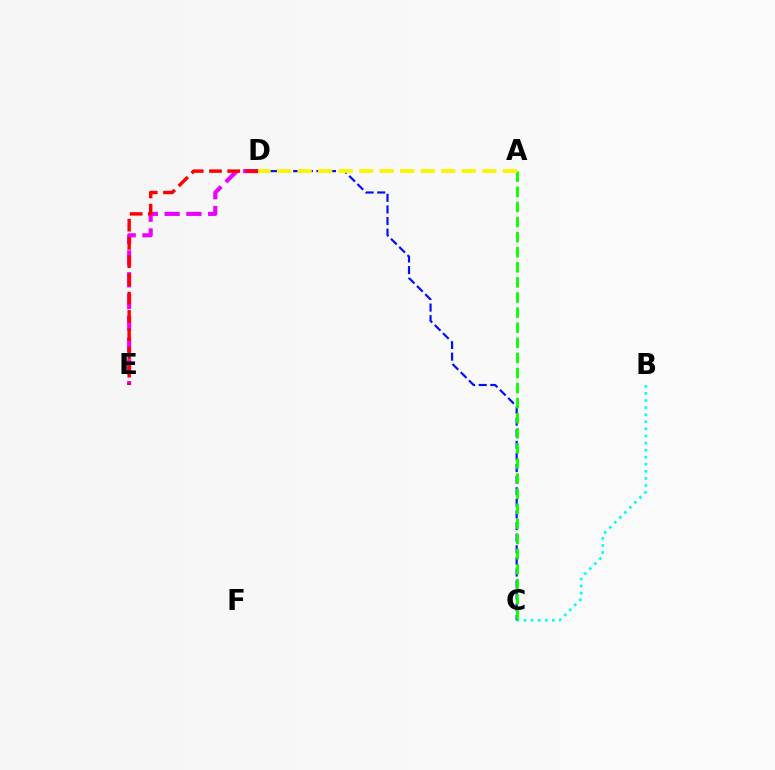{('D', 'E'): [{'color': '#ee00ff', 'line_style': 'dashed', 'thickness': 2.96}, {'color': '#ff0000', 'line_style': 'dashed', 'thickness': 2.48}], ('B', 'C'): [{'color': '#00fff6', 'line_style': 'dotted', 'thickness': 1.92}], ('C', 'D'): [{'color': '#0010ff', 'line_style': 'dashed', 'thickness': 1.58}], ('A', 'C'): [{'color': '#08ff00', 'line_style': 'dashed', 'thickness': 2.05}], ('A', 'D'): [{'color': '#fcf500', 'line_style': 'dashed', 'thickness': 2.79}]}